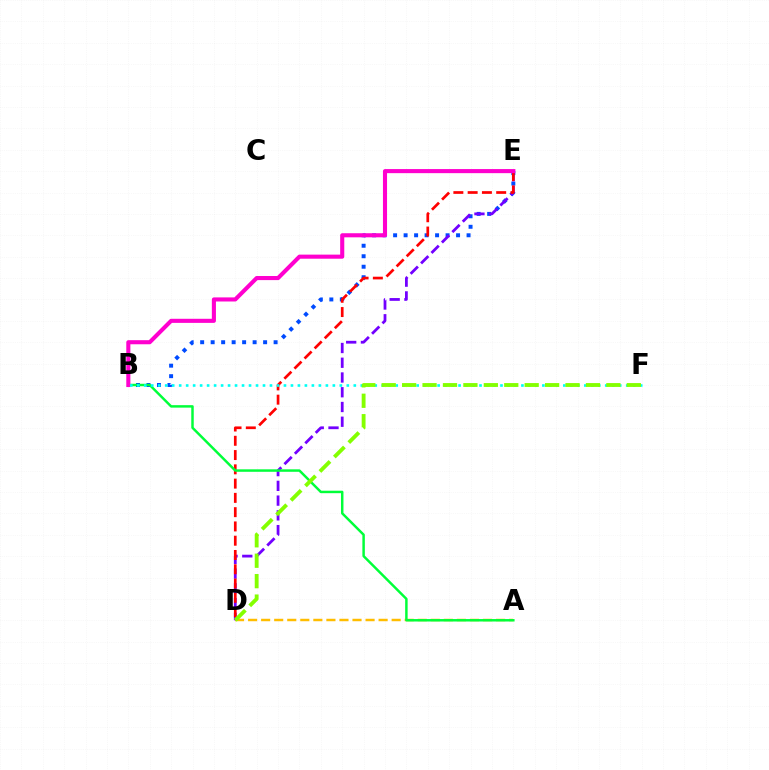{('B', 'E'): [{'color': '#004bff', 'line_style': 'dotted', 'thickness': 2.85}, {'color': '#ff00cf', 'line_style': 'solid', 'thickness': 2.95}], ('A', 'D'): [{'color': '#ffbd00', 'line_style': 'dashed', 'thickness': 1.77}], ('D', 'E'): [{'color': '#7200ff', 'line_style': 'dashed', 'thickness': 2.0}, {'color': '#ff0000', 'line_style': 'dashed', 'thickness': 1.94}], ('A', 'B'): [{'color': '#00ff39', 'line_style': 'solid', 'thickness': 1.78}], ('B', 'F'): [{'color': '#00fff6', 'line_style': 'dotted', 'thickness': 1.9}], ('D', 'F'): [{'color': '#84ff00', 'line_style': 'dashed', 'thickness': 2.77}]}